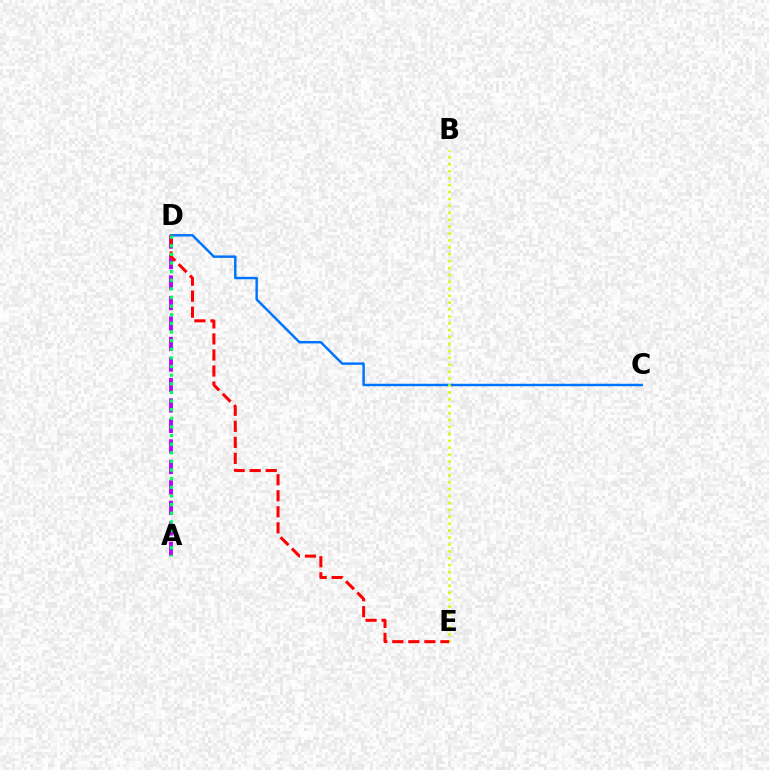{('C', 'D'): [{'color': '#0074ff', 'line_style': 'solid', 'thickness': 1.77}], ('A', 'D'): [{'color': '#b900ff', 'line_style': 'dashed', 'thickness': 2.78}, {'color': '#00ff5c', 'line_style': 'dotted', 'thickness': 2.34}], ('B', 'E'): [{'color': '#d1ff00', 'line_style': 'dotted', 'thickness': 1.88}], ('D', 'E'): [{'color': '#ff0000', 'line_style': 'dashed', 'thickness': 2.18}]}